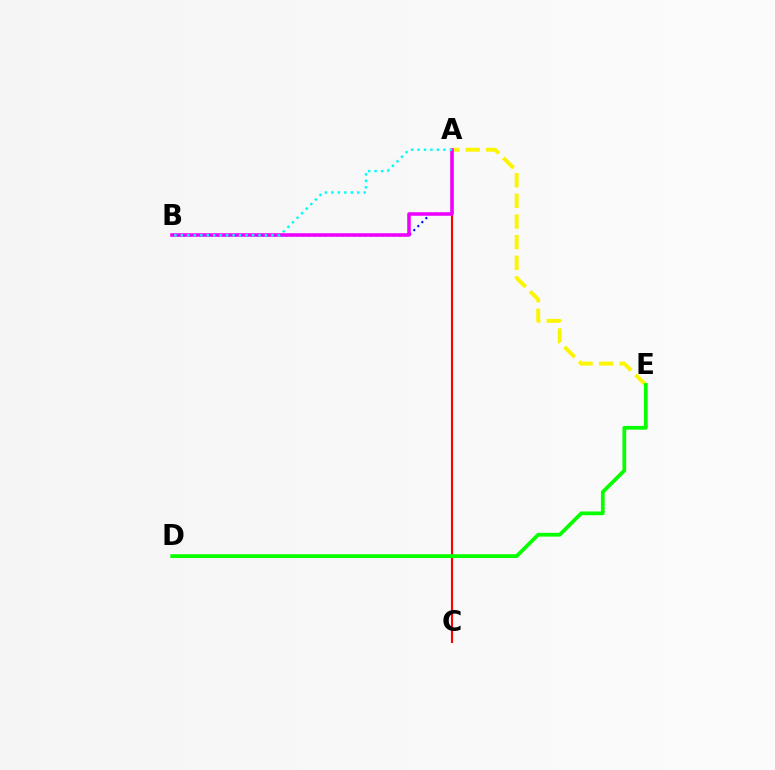{('A', 'B'): [{'color': '#0010ff', 'line_style': 'dotted', 'thickness': 1.54}, {'color': '#ee00ff', 'line_style': 'solid', 'thickness': 2.55}, {'color': '#00fff6', 'line_style': 'dotted', 'thickness': 1.76}], ('A', 'E'): [{'color': '#fcf500', 'line_style': 'dashed', 'thickness': 2.8}], ('A', 'C'): [{'color': '#ff0000', 'line_style': 'solid', 'thickness': 1.52}], ('D', 'E'): [{'color': '#08ff00', 'line_style': 'solid', 'thickness': 2.7}]}